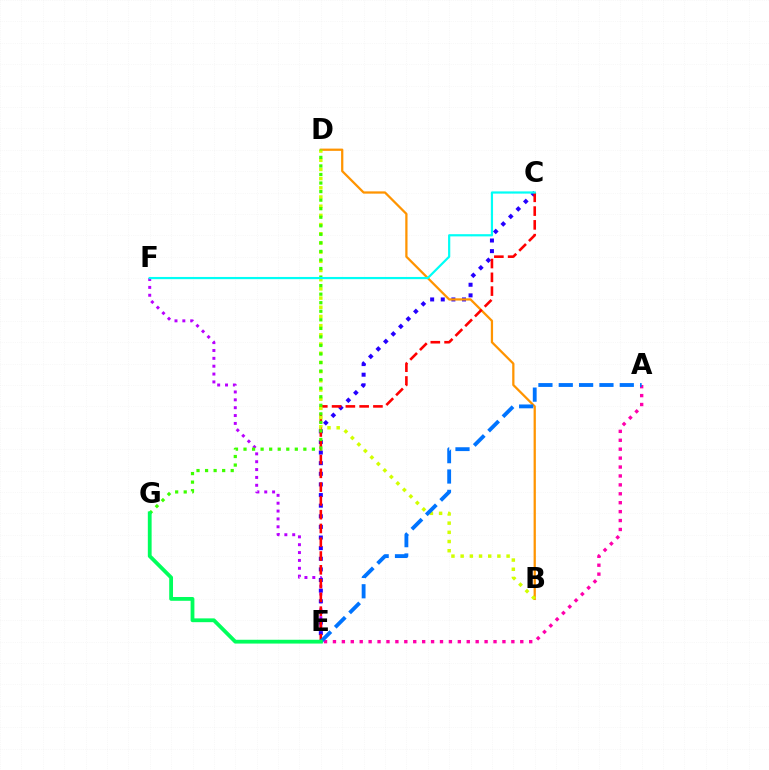{('E', 'F'): [{'color': '#b900ff', 'line_style': 'dotted', 'thickness': 2.14}], ('C', 'E'): [{'color': '#2500ff', 'line_style': 'dotted', 'thickness': 2.89}, {'color': '#ff0000', 'line_style': 'dashed', 'thickness': 1.87}], ('B', 'D'): [{'color': '#ff9400', 'line_style': 'solid', 'thickness': 1.63}, {'color': '#d1ff00', 'line_style': 'dotted', 'thickness': 2.5}], ('A', 'E'): [{'color': '#ff00ac', 'line_style': 'dotted', 'thickness': 2.42}, {'color': '#0074ff', 'line_style': 'dashed', 'thickness': 2.76}], ('D', 'G'): [{'color': '#3dff00', 'line_style': 'dotted', 'thickness': 2.32}], ('E', 'G'): [{'color': '#00ff5c', 'line_style': 'solid', 'thickness': 2.73}], ('C', 'F'): [{'color': '#00fff6', 'line_style': 'solid', 'thickness': 1.59}]}